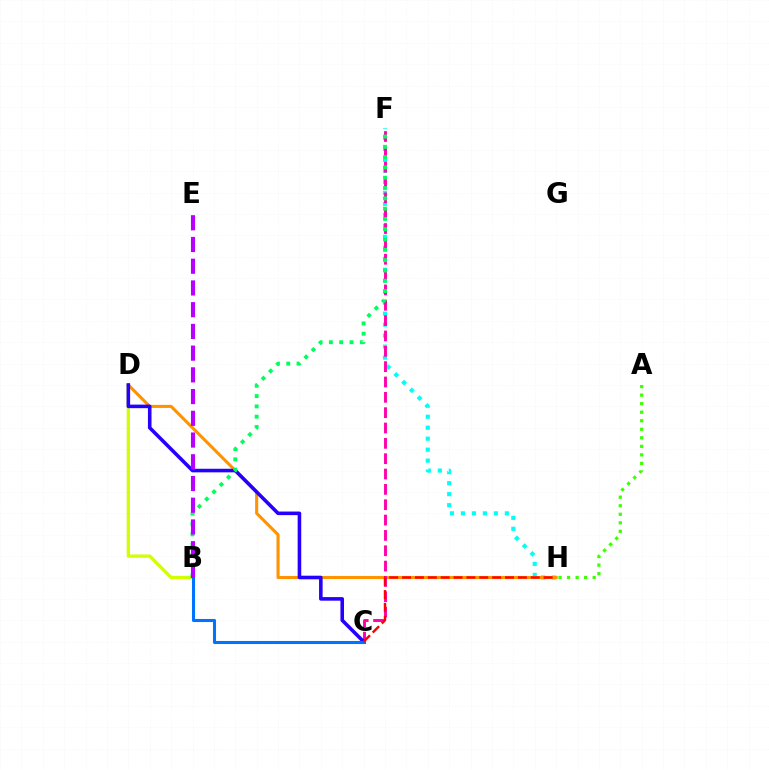{('F', 'H'): [{'color': '#00fff6', 'line_style': 'dotted', 'thickness': 2.98}], ('A', 'H'): [{'color': '#3dff00', 'line_style': 'dotted', 'thickness': 2.32}], ('D', 'H'): [{'color': '#ff9400', 'line_style': 'solid', 'thickness': 2.22}], ('C', 'F'): [{'color': '#ff00ac', 'line_style': 'dashed', 'thickness': 2.08}], ('B', 'D'): [{'color': '#d1ff00', 'line_style': 'solid', 'thickness': 2.36}], ('C', 'D'): [{'color': '#2500ff', 'line_style': 'solid', 'thickness': 2.57}], ('B', 'C'): [{'color': '#0074ff', 'line_style': 'solid', 'thickness': 2.21}], ('C', 'H'): [{'color': '#ff0000', 'line_style': 'dashed', 'thickness': 1.75}], ('B', 'F'): [{'color': '#00ff5c', 'line_style': 'dotted', 'thickness': 2.8}], ('B', 'E'): [{'color': '#b900ff', 'line_style': 'dashed', 'thickness': 2.95}]}